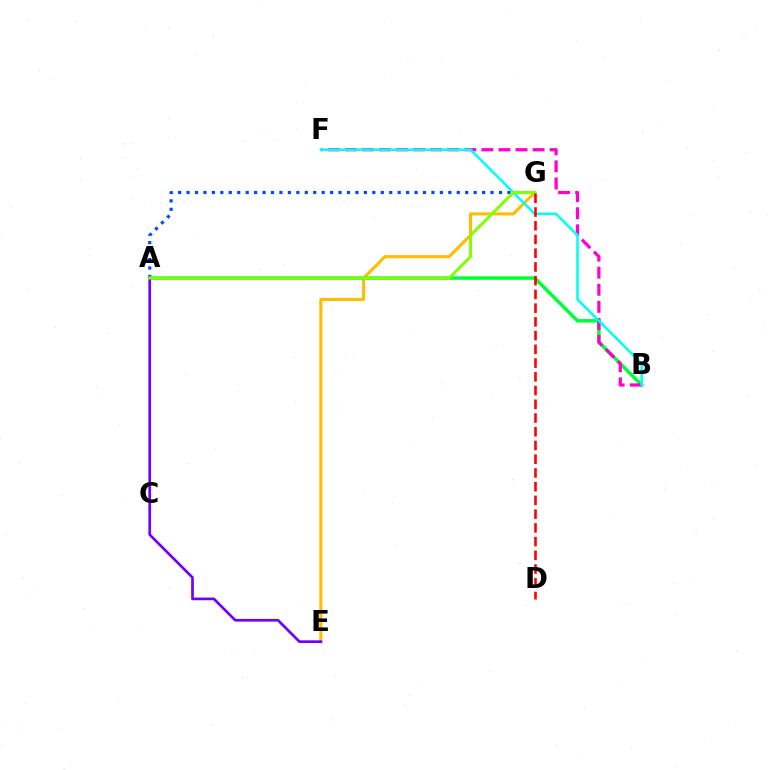{('E', 'G'): [{'color': '#ffbd00', 'line_style': 'solid', 'thickness': 2.23}], ('A', 'G'): [{'color': '#004bff', 'line_style': 'dotted', 'thickness': 2.29}, {'color': '#84ff00', 'line_style': 'solid', 'thickness': 2.15}], ('A', 'B'): [{'color': '#00ff39', 'line_style': 'solid', 'thickness': 2.51}], ('B', 'F'): [{'color': '#ff00cf', 'line_style': 'dashed', 'thickness': 2.32}, {'color': '#00fff6', 'line_style': 'solid', 'thickness': 1.85}], ('A', 'E'): [{'color': '#7200ff', 'line_style': 'solid', 'thickness': 1.93}], ('D', 'G'): [{'color': '#ff0000', 'line_style': 'dashed', 'thickness': 1.87}]}